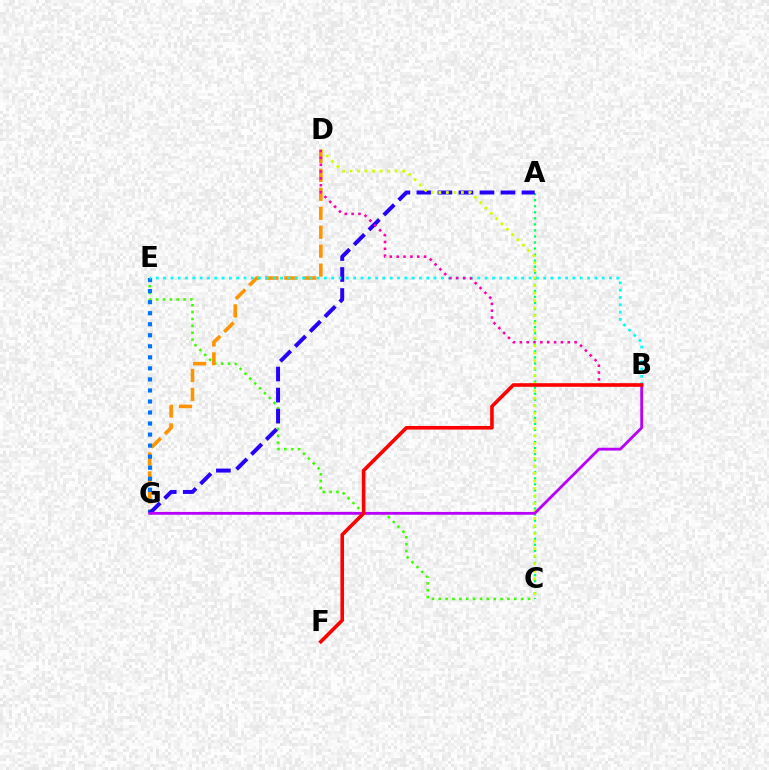{('C', 'E'): [{'color': '#3dff00', 'line_style': 'dotted', 'thickness': 1.87}], ('D', 'G'): [{'color': '#ff9400', 'line_style': 'dashed', 'thickness': 2.58}], ('A', 'C'): [{'color': '#00ff5c', 'line_style': 'dotted', 'thickness': 1.64}], ('E', 'G'): [{'color': '#0074ff', 'line_style': 'dotted', 'thickness': 3.0}], ('A', 'G'): [{'color': '#2500ff', 'line_style': 'dashed', 'thickness': 2.86}], ('B', 'E'): [{'color': '#00fff6', 'line_style': 'dotted', 'thickness': 1.99}], ('C', 'D'): [{'color': '#d1ff00', 'line_style': 'dotted', 'thickness': 2.04}], ('B', 'G'): [{'color': '#b900ff', 'line_style': 'solid', 'thickness': 2.03}], ('B', 'D'): [{'color': '#ff00ac', 'line_style': 'dotted', 'thickness': 1.86}], ('B', 'F'): [{'color': '#ff0000', 'line_style': 'solid', 'thickness': 2.6}]}